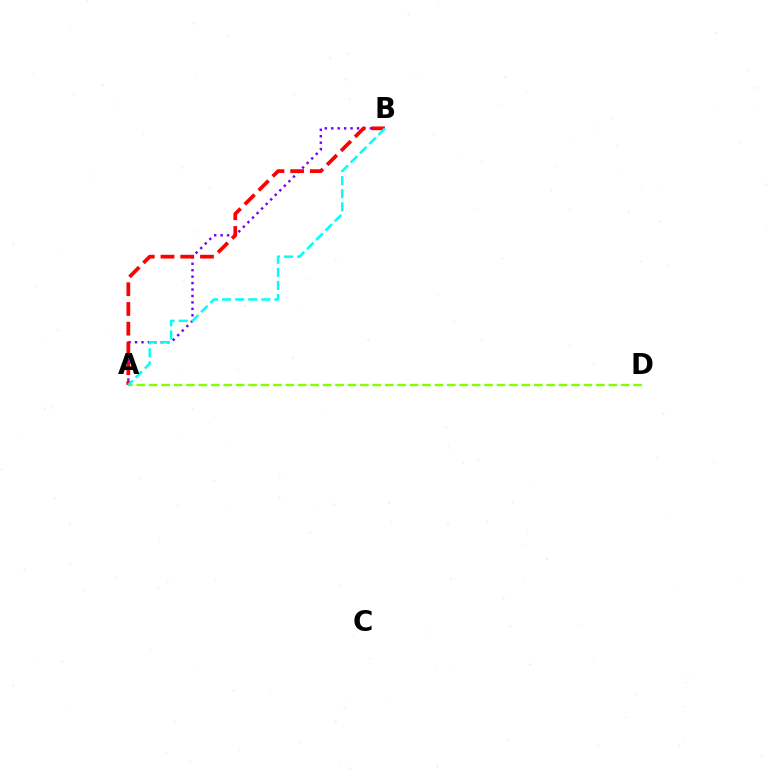{('A', 'D'): [{'color': '#84ff00', 'line_style': 'dashed', 'thickness': 1.69}], ('A', 'B'): [{'color': '#7200ff', 'line_style': 'dotted', 'thickness': 1.75}, {'color': '#ff0000', 'line_style': 'dashed', 'thickness': 2.68}, {'color': '#00fff6', 'line_style': 'dashed', 'thickness': 1.78}]}